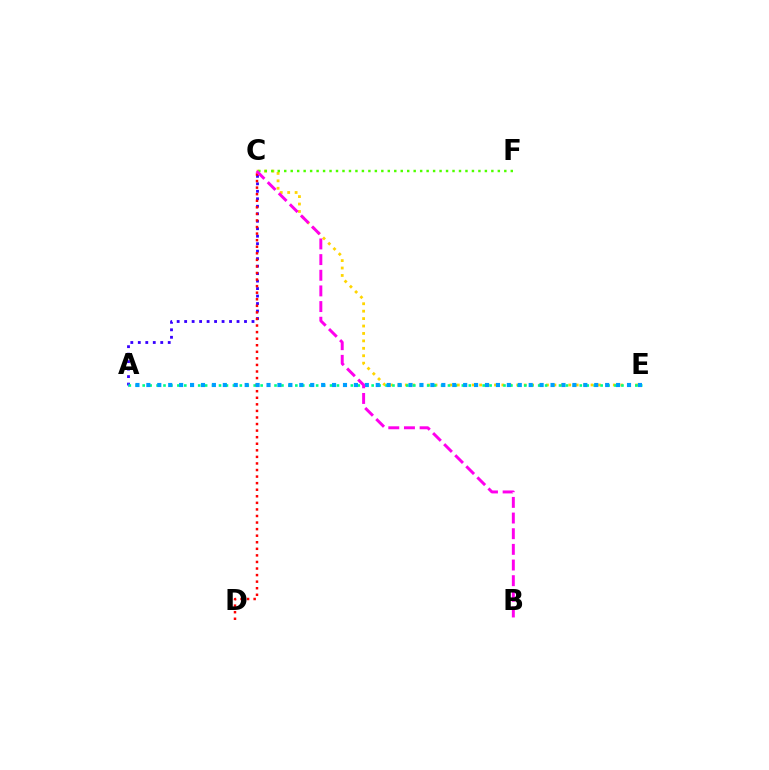{('C', 'E'): [{'color': '#ffd500', 'line_style': 'dotted', 'thickness': 2.02}], ('A', 'C'): [{'color': '#3700ff', 'line_style': 'dotted', 'thickness': 2.03}], ('A', 'E'): [{'color': '#00ff86', 'line_style': 'dotted', 'thickness': 1.89}, {'color': '#009eff', 'line_style': 'dotted', 'thickness': 2.97}], ('C', 'D'): [{'color': '#ff0000', 'line_style': 'dotted', 'thickness': 1.78}], ('C', 'F'): [{'color': '#4fff00', 'line_style': 'dotted', 'thickness': 1.76}], ('B', 'C'): [{'color': '#ff00ed', 'line_style': 'dashed', 'thickness': 2.13}]}